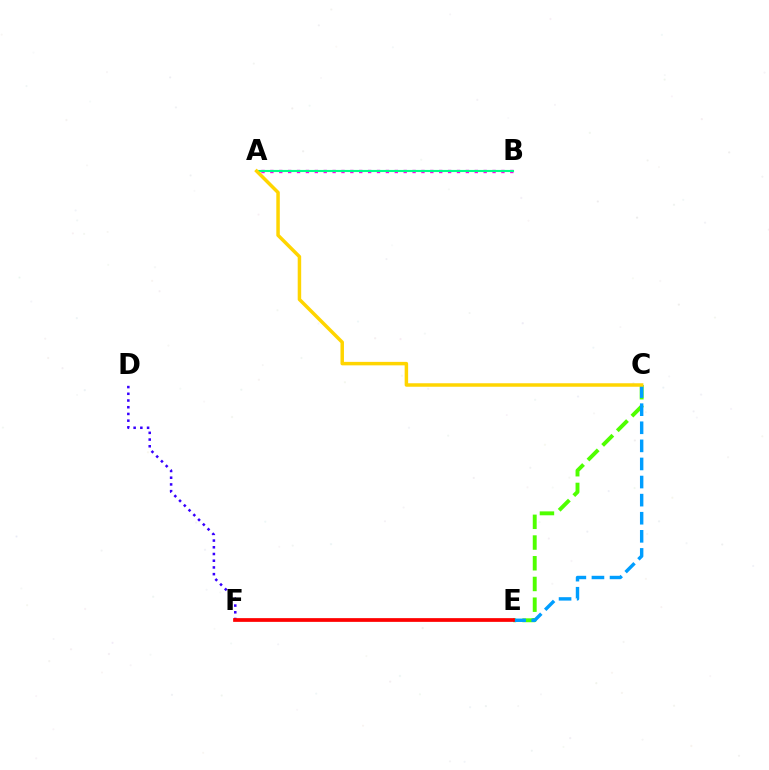{('D', 'F'): [{'color': '#3700ff', 'line_style': 'dotted', 'thickness': 1.82}], ('C', 'E'): [{'color': '#4fff00', 'line_style': 'dashed', 'thickness': 2.81}, {'color': '#009eff', 'line_style': 'dashed', 'thickness': 2.46}], ('A', 'B'): [{'color': '#ff00ed', 'line_style': 'dotted', 'thickness': 2.41}, {'color': '#00ff86', 'line_style': 'solid', 'thickness': 1.52}], ('E', 'F'): [{'color': '#ff0000', 'line_style': 'solid', 'thickness': 2.68}], ('A', 'C'): [{'color': '#ffd500', 'line_style': 'solid', 'thickness': 2.51}]}